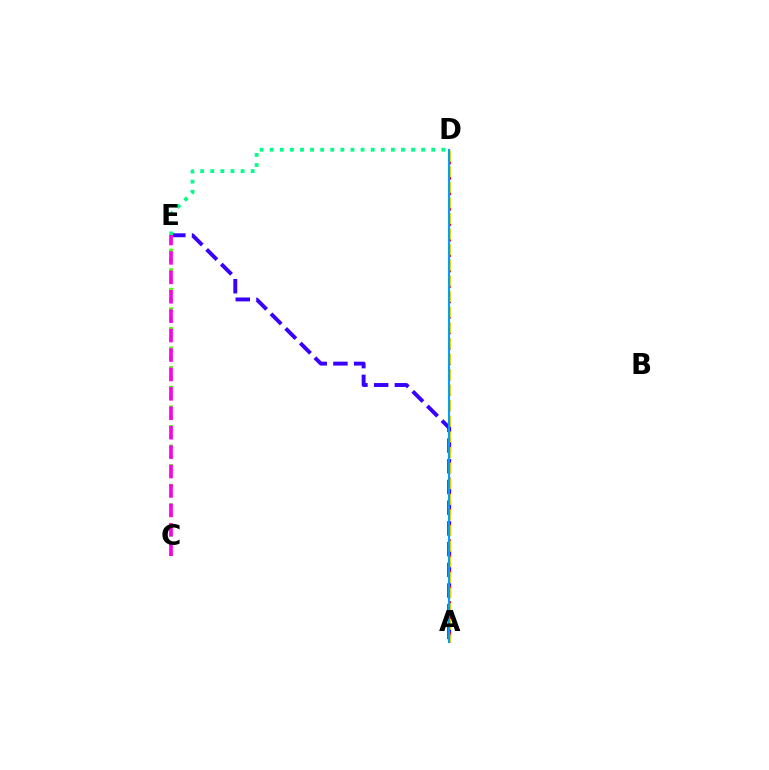{('A', 'E'): [{'color': '#3700ff', 'line_style': 'dashed', 'thickness': 2.81}], ('A', 'D'): [{'color': '#ff0000', 'line_style': 'dotted', 'thickness': 2.09}, {'color': '#ffd500', 'line_style': 'dashed', 'thickness': 2.12}, {'color': '#009eff', 'line_style': 'solid', 'thickness': 1.54}], ('C', 'E'): [{'color': '#4fff00', 'line_style': 'dotted', 'thickness': 2.66}, {'color': '#ff00ed', 'line_style': 'dashed', 'thickness': 2.64}], ('D', 'E'): [{'color': '#00ff86', 'line_style': 'dotted', 'thickness': 2.74}]}